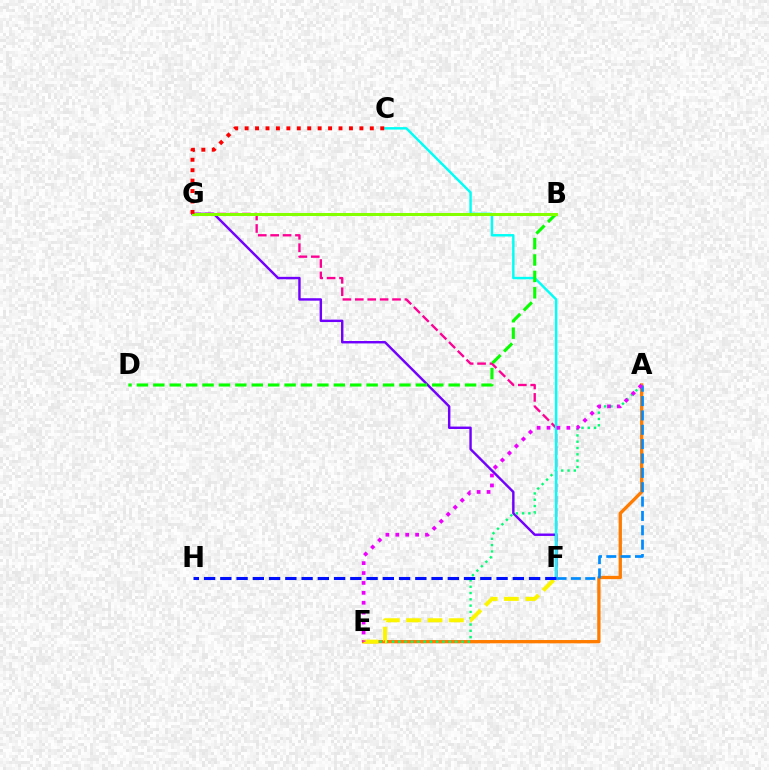{('F', 'G'): [{'color': '#ff0094', 'line_style': 'dashed', 'thickness': 1.68}, {'color': '#7200ff', 'line_style': 'solid', 'thickness': 1.75}], ('A', 'E'): [{'color': '#ff7c00', 'line_style': 'solid', 'thickness': 2.38}, {'color': '#00ff74', 'line_style': 'dotted', 'thickness': 1.71}, {'color': '#ee00ff', 'line_style': 'dotted', 'thickness': 2.69}], ('A', 'F'): [{'color': '#008cff', 'line_style': 'dashed', 'thickness': 1.95}], ('E', 'F'): [{'color': '#fcf500', 'line_style': 'dashed', 'thickness': 2.9}], ('C', 'F'): [{'color': '#00fff6', 'line_style': 'solid', 'thickness': 1.76}], ('B', 'D'): [{'color': '#08ff00', 'line_style': 'dashed', 'thickness': 2.23}], ('B', 'G'): [{'color': '#84ff00', 'line_style': 'solid', 'thickness': 2.18}], ('C', 'G'): [{'color': '#ff0000', 'line_style': 'dotted', 'thickness': 2.83}], ('F', 'H'): [{'color': '#0010ff', 'line_style': 'dashed', 'thickness': 2.21}]}